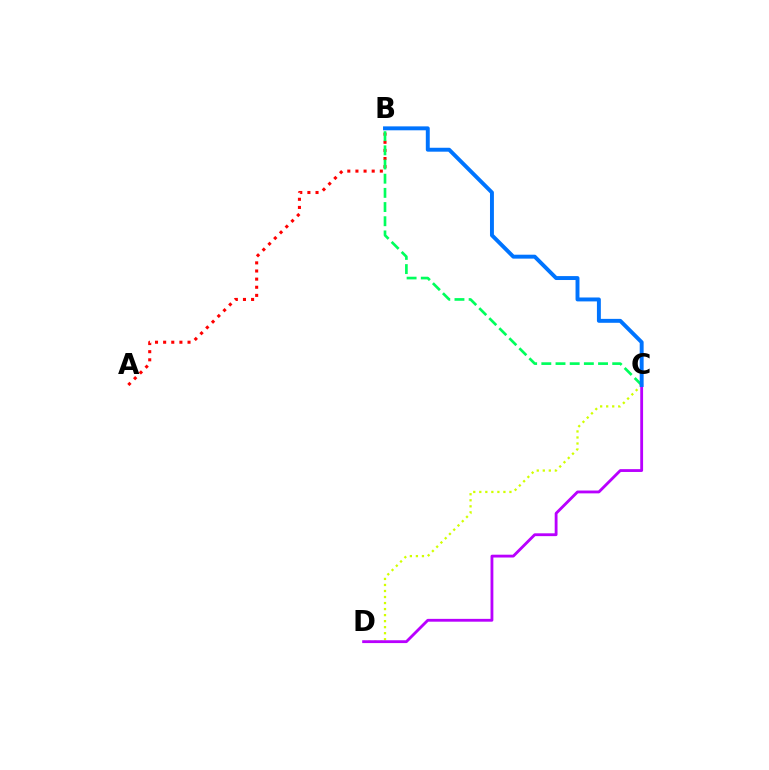{('C', 'D'): [{'color': '#d1ff00', 'line_style': 'dotted', 'thickness': 1.64}, {'color': '#b900ff', 'line_style': 'solid', 'thickness': 2.04}], ('A', 'B'): [{'color': '#ff0000', 'line_style': 'dotted', 'thickness': 2.21}], ('B', 'C'): [{'color': '#00ff5c', 'line_style': 'dashed', 'thickness': 1.93}, {'color': '#0074ff', 'line_style': 'solid', 'thickness': 2.82}]}